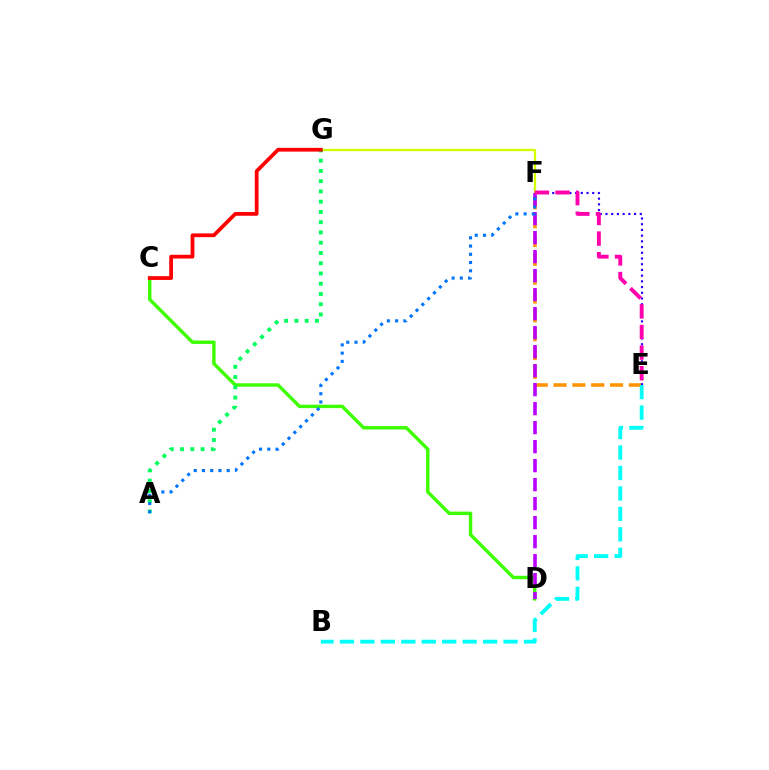{('E', 'F'): [{'color': '#ff9400', 'line_style': 'dashed', 'thickness': 2.56}, {'color': '#2500ff', 'line_style': 'dotted', 'thickness': 1.55}, {'color': '#ff00ac', 'line_style': 'dashed', 'thickness': 2.8}], ('F', 'G'): [{'color': '#d1ff00', 'line_style': 'solid', 'thickness': 1.66}], ('B', 'E'): [{'color': '#00fff6', 'line_style': 'dashed', 'thickness': 2.78}], ('C', 'D'): [{'color': '#3dff00', 'line_style': 'solid', 'thickness': 2.46}], ('D', 'F'): [{'color': '#b900ff', 'line_style': 'dashed', 'thickness': 2.58}], ('A', 'G'): [{'color': '#00ff5c', 'line_style': 'dotted', 'thickness': 2.79}], ('A', 'F'): [{'color': '#0074ff', 'line_style': 'dotted', 'thickness': 2.24}], ('C', 'G'): [{'color': '#ff0000', 'line_style': 'solid', 'thickness': 2.69}]}